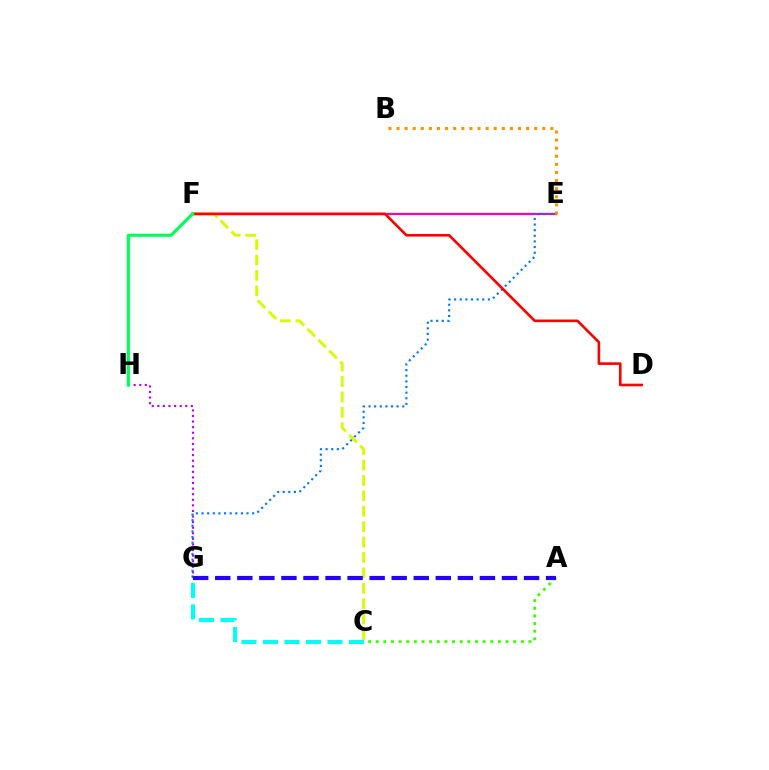{('E', 'F'): [{'color': '#ff00ac', 'line_style': 'solid', 'thickness': 1.61}], ('G', 'H'): [{'color': '#b900ff', 'line_style': 'dotted', 'thickness': 1.52}], ('E', 'G'): [{'color': '#0074ff', 'line_style': 'dotted', 'thickness': 1.53}], ('C', 'F'): [{'color': '#d1ff00', 'line_style': 'dashed', 'thickness': 2.09}], ('B', 'E'): [{'color': '#ff9400', 'line_style': 'dotted', 'thickness': 2.2}], ('D', 'F'): [{'color': '#ff0000', 'line_style': 'solid', 'thickness': 1.89}], ('A', 'C'): [{'color': '#3dff00', 'line_style': 'dotted', 'thickness': 2.07}], ('C', 'G'): [{'color': '#00fff6', 'line_style': 'dashed', 'thickness': 2.92}], ('F', 'H'): [{'color': '#00ff5c', 'line_style': 'solid', 'thickness': 2.24}], ('A', 'G'): [{'color': '#2500ff', 'line_style': 'dashed', 'thickness': 3.0}]}